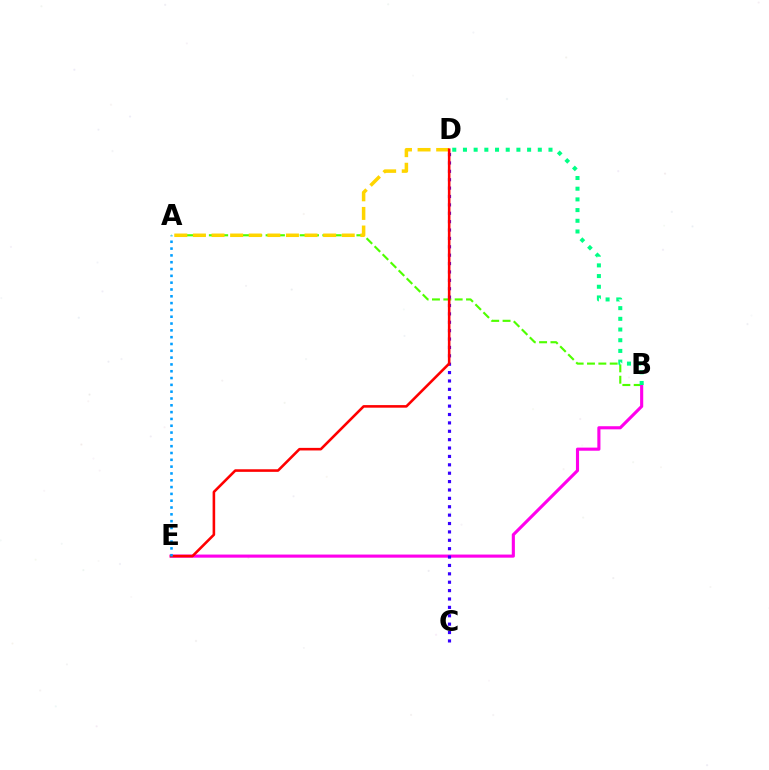{('A', 'B'): [{'color': '#4fff00', 'line_style': 'dashed', 'thickness': 1.54}], ('B', 'E'): [{'color': '#ff00ed', 'line_style': 'solid', 'thickness': 2.24}], ('C', 'D'): [{'color': '#3700ff', 'line_style': 'dotted', 'thickness': 2.28}], ('A', 'D'): [{'color': '#ffd500', 'line_style': 'dashed', 'thickness': 2.53}], ('B', 'D'): [{'color': '#00ff86', 'line_style': 'dotted', 'thickness': 2.9}], ('D', 'E'): [{'color': '#ff0000', 'line_style': 'solid', 'thickness': 1.86}], ('A', 'E'): [{'color': '#009eff', 'line_style': 'dotted', 'thickness': 1.85}]}